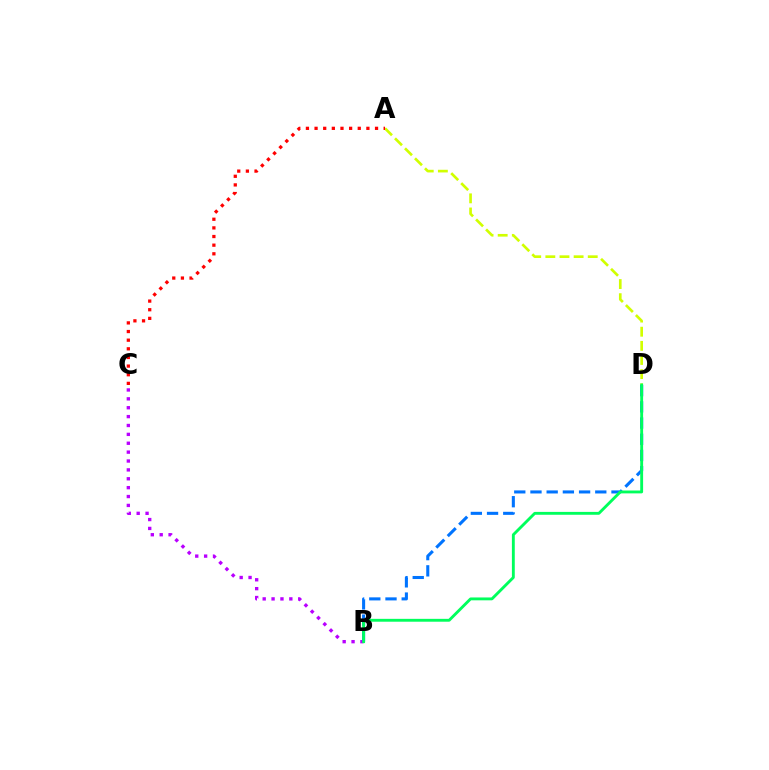{('B', 'D'): [{'color': '#0074ff', 'line_style': 'dashed', 'thickness': 2.2}, {'color': '#00ff5c', 'line_style': 'solid', 'thickness': 2.06}], ('B', 'C'): [{'color': '#b900ff', 'line_style': 'dotted', 'thickness': 2.41}], ('A', 'D'): [{'color': '#d1ff00', 'line_style': 'dashed', 'thickness': 1.92}], ('A', 'C'): [{'color': '#ff0000', 'line_style': 'dotted', 'thickness': 2.35}]}